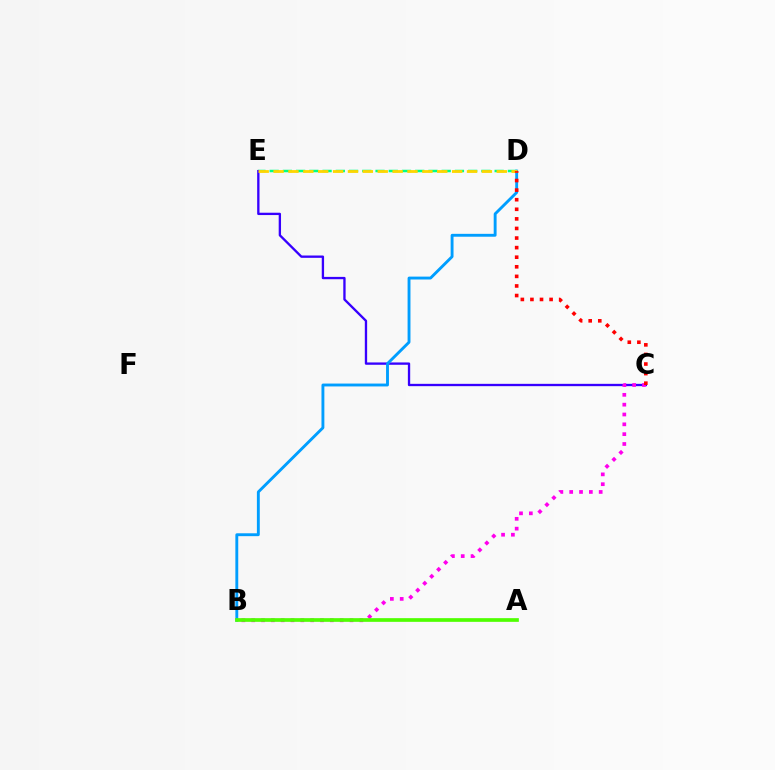{('D', 'E'): [{'color': '#00ff86', 'line_style': 'dashed', 'thickness': 1.8}, {'color': '#ffd500', 'line_style': 'dashed', 'thickness': 2.02}], ('C', 'E'): [{'color': '#3700ff', 'line_style': 'solid', 'thickness': 1.68}], ('B', 'D'): [{'color': '#009eff', 'line_style': 'solid', 'thickness': 2.08}], ('B', 'C'): [{'color': '#ff00ed', 'line_style': 'dotted', 'thickness': 2.67}], ('C', 'D'): [{'color': '#ff0000', 'line_style': 'dotted', 'thickness': 2.6}], ('A', 'B'): [{'color': '#4fff00', 'line_style': 'solid', 'thickness': 2.65}]}